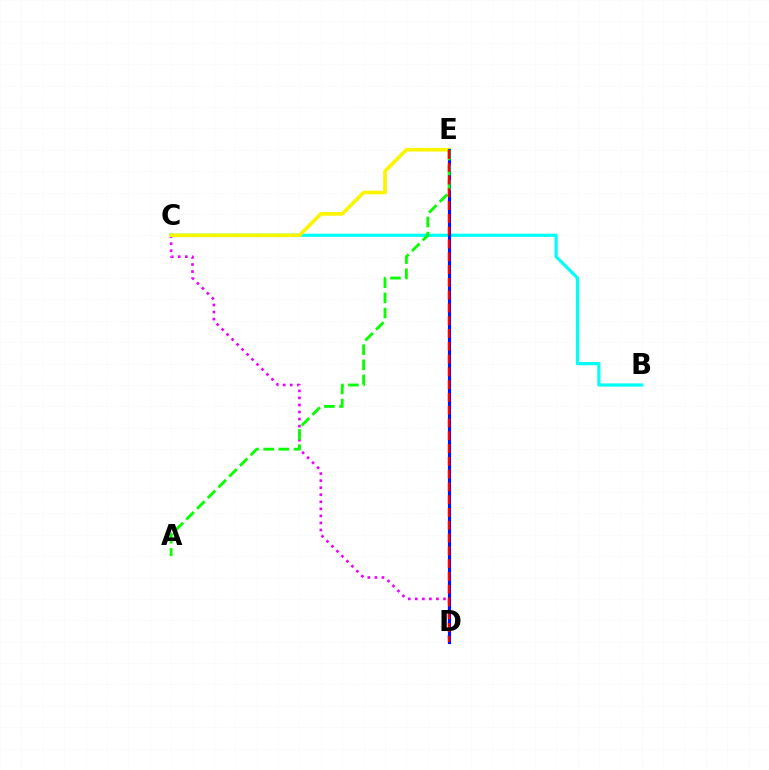{('C', 'D'): [{'color': '#ee00ff', 'line_style': 'dotted', 'thickness': 1.91}], ('B', 'C'): [{'color': '#00fff6', 'line_style': 'solid', 'thickness': 2.3}], ('C', 'E'): [{'color': '#fcf500', 'line_style': 'solid', 'thickness': 2.62}], ('D', 'E'): [{'color': '#0010ff', 'line_style': 'solid', 'thickness': 2.25}, {'color': '#ff0000', 'line_style': 'dashed', 'thickness': 1.74}], ('A', 'E'): [{'color': '#08ff00', 'line_style': 'dashed', 'thickness': 2.06}]}